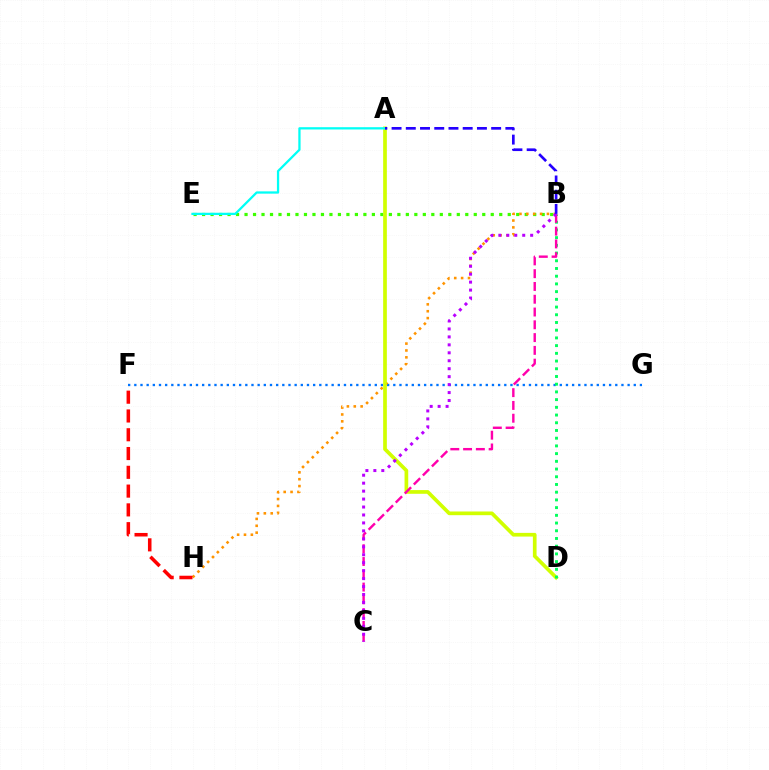{('B', 'E'): [{'color': '#3dff00', 'line_style': 'dotted', 'thickness': 2.31}], ('F', 'G'): [{'color': '#0074ff', 'line_style': 'dotted', 'thickness': 1.68}], ('B', 'H'): [{'color': '#ff9400', 'line_style': 'dotted', 'thickness': 1.87}], ('A', 'D'): [{'color': '#d1ff00', 'line_style': 'solid', 'thickness': 2.66}], ('A', 'E'): [{'color': '#00fff6', 'line_style': 'solid', 'thickness': 1.64}], ('B', 'D'): [{'color': '#00ff5c', 'line_style': 'dotted', 'thickness': 2.1}], ('B', 'C'): [{'color': '#ff00ac', 'line_style': 'dashed', 'thickness': 1.74}, {'color': '#b900ff', 'line_style': 'dotted', 'thickness': 2.16}], ('A', 'B'): [{'color': '#2500ff', 'line_style': 'dashed', 'thickness': 1.93}], ('F', 'H'): [{'color': '#ff0000', 'line_style': 'dashed', 'thickness': 2.55}]}